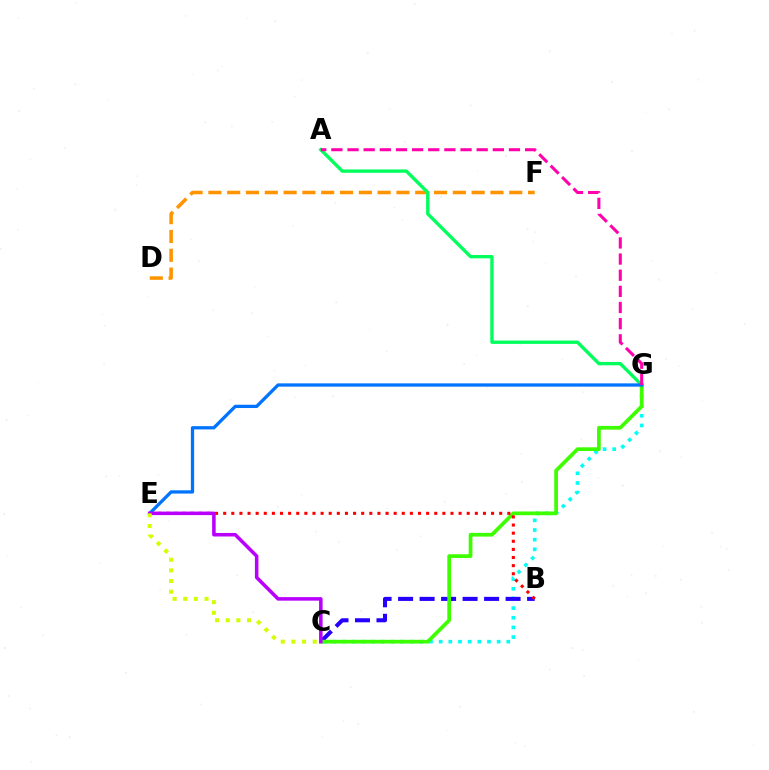{('D', 'F'): [{'color': '#ff9400', 'line_style': 'dashed', 'thickness': 2.55}], ('C', 'G'): [{'color': '#00fff6', 'line_style': 'dotted', 'thickness': 2.62}, {'color': '#3dff00', 'line_style': 'solid', 'thickness': 2.68}], ('B', 'C'): [{'color': '#2500ff', 'line_style': 'dashed', 'thickness': 2.92}], ('A', 'G'): [{'color': '#00ff5c', 'line_style': 'solid', 'thickness': 2.4}, {'color': '#ff00ac', 'line_style': 'dashed', 'thickness': 2.19}], ('B', 'E'): [{'color': '#ff0000', 'line_style': 'dotted', 'thickness': 2.21}], ('E', 'G'): [{'color': '#0074ff', 'line_style': 'solid', 'thickness': 2.36}], ('C', 'E'): [{'color': '#b900ff', 'line_style': 'solid', 'thickness': 2.55}, {'color': '#d1ff00', 'line_style': 'dotted', 'thickness': 2.89}]}